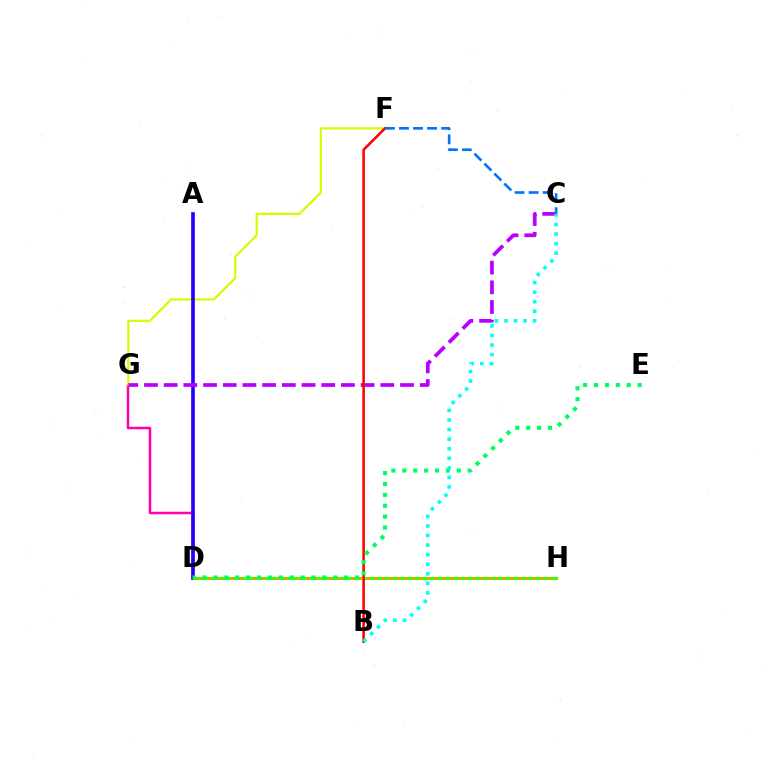{('D', 'G'): [{'color': '#ff00ac', 'line_style': 'solid', 'thickness': 1.8}], ('D', 'H'): [{'color': '#3dff00', 'line_style': 'solid', 'thickness': 2.26}, {'color': '#ff9400', 'line_style': 'dotted', 'thickness': 2.05}], ('F', 'G'): [{'color': '#d1ff00', 'line_style': 'solid', 'thickness': 1.58}], ('A', 'D'): [{'color': '#2500ff', 'line_style': 'solid', 'thickness': 2.63}], ('C', 'G'): [{'color': '#b900ff', 'line_style': 'dashed', 'thickness': 2.68}], ('B', 'F'): [{'color': '#ff0000', 'line_style': 'solid', 'thickness': 1.85}], ('D', 'E'): [{'color': '#00ff5c', 'line_style': 'dotted', 'thickness': 2.96}], ('C', 'F'): [{'color': '#0074ff', 'line_style': 'dashed', 'thickness': 1.91}], ('B', 'C'): [{'color': '#00fff6', 'line_style': 'dotted', 'thickness': 2.6}]}